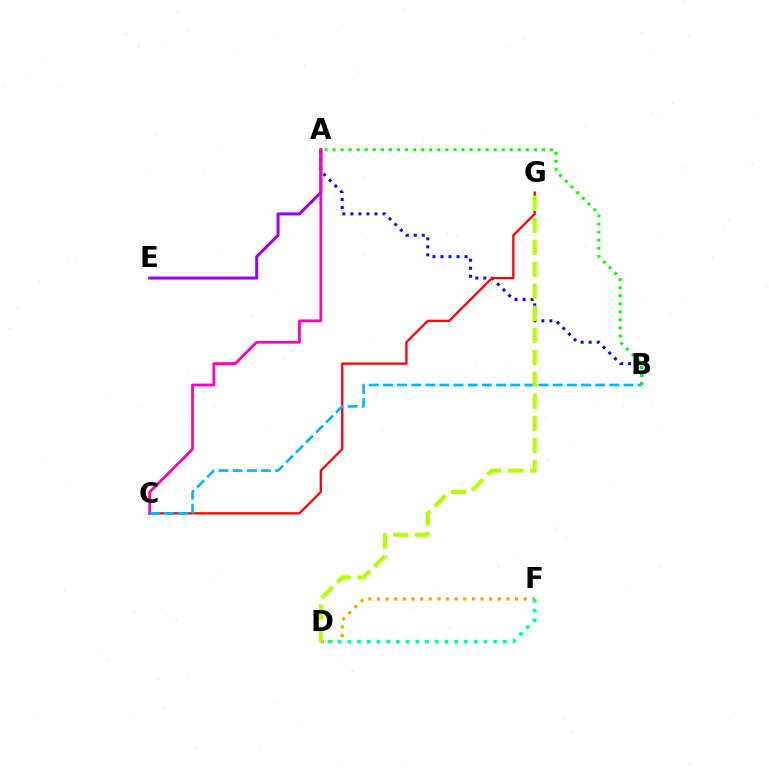{('D', 'F'): [{'color': '#ffa500', 'line_style': 'dotted', 'thickness': 2.34}, {'color': '#00ff9d', 'line_style': 'dotted', 'thickness': 2.64}], ('A', 'E'): [{'color': '#9b00ff', 'line_style': 'solid', 'thickness': 2.17}], ('A', 'B'): [{'color': '#0010ff', 'line_style': 'dotted', 'thickness': 2.18}, {'color': '#08ff00', 'line_style': 'dotted', 'thickness': 2.19}], ('C', 'G'): [{'color': '#ff0000', 'line_style': 'solid', 'thickness': 1.65}], ('A', 'C'): [{'color': '#ff00bd', 'line_style': 'solid', 'thickness': 2.01}], ('B', 'C'): [{'color': '#00b5ff', 'line_style': 'dashed', 'thickness': 1.92}], ('D', 'G'): [{'color': '#b3ff00', 'line_style': 'dashed', 'thickness': 2.99}]}